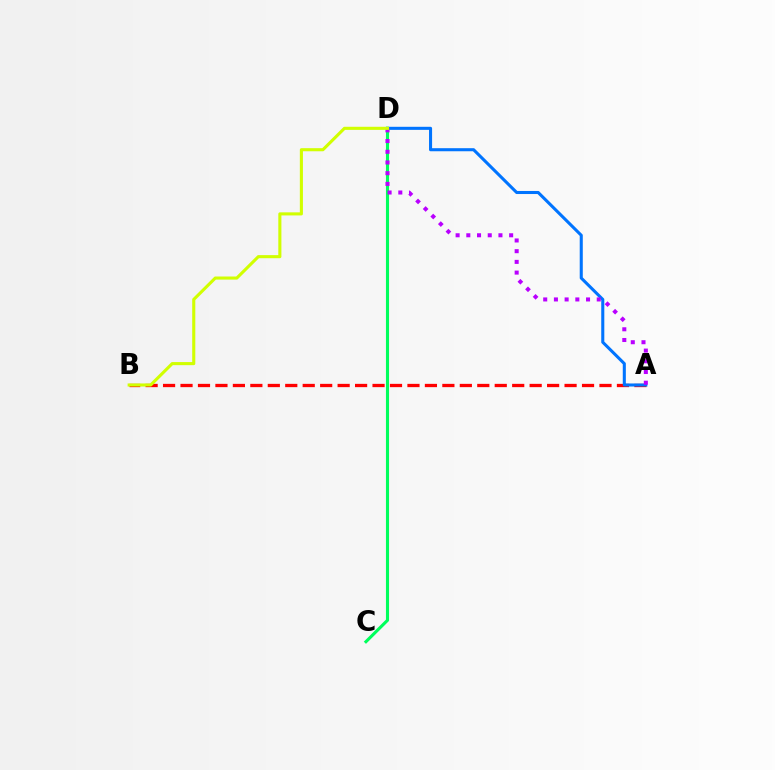{('A', 'B'): [{'color': '#ff0000', 'line_style': 'dashed', 'thickness': 2.37}], ('A', 'D'): [{'color': '#0074ff', 'line_style': 'solid', 'thickness': 2.2}, {'color': '#b900ff', 'line_style': 'dotted', 'thickness': 2.91}], ('C', 'D'): [{'color': '#00ff5c', 'line_style': 'solid', 'thickness': 2.23}], ('B', 'D'): [{'color': '#d1ff00', 'line_style': 'solid', 'thickness': 2.23}]}